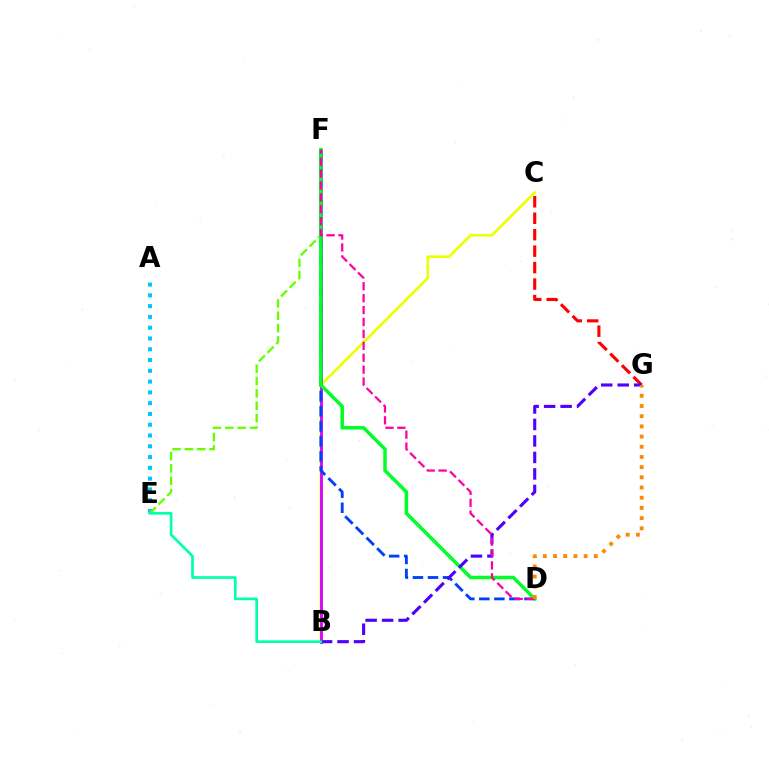{('A', 'E'): [{'color': '#00c7ff', 'line_style': 'dotted', 'thickness': 2.93}], ('C', 'G'): [{'color': '#ff0000', 'line_style': 'dashed', 'thickness': 2.24}], ('B', 'C'): [{'color': '#eeff00', 'line_style': 'solid', 'thickness': 1.88}], ('E', 'F'): [{'color': '#66ff00', 'line_style': 'dashed', 'thickness': 1.68}], ('B', 'F'): [{'color': '#d600ff', 'line_style': 'solid', 'thickness': 2.02}], ('D', 'F'): [{'color': '#003fff', 'line_style': 'dashed', 'thickness': 2.04}, {'color': '#00ff27', 'line_style': 'solid', 'thickness': 2.52}, {'color': '#ff00a0', 'line_style': 'dashed', 'thickness': 1.62}], ('B', 'G'): [{'color': '#4f00ff', 'line_style': 'dashed', 'thickness': 2.24}], ('B', 'E'): [{'color': '#00ffaf', 'line_style': 'solid', 'thickness': 1.93}], ('D', 'G'): [{'color': '#ff8800', 'line_style': 'dotted', 'thickness': 2.77}]}